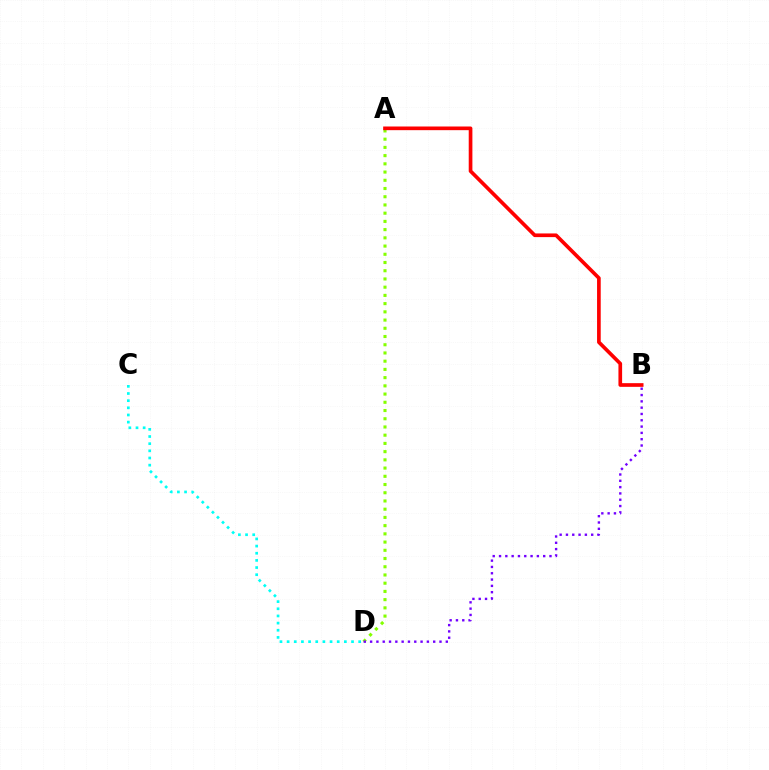{('A', 'D'): [{'color': '#84ff00', 'line_style': 'dotted', 'thickness': 2.23}], ('B', 'D'): [{'color': '#7200ff', 'line_style': 'dotted', 'thickness': 1.71}], ('A', 'B'): [{'color': '#ff0000', 'line_style': 'solid', 'thickness': 2.64}], ('C', 'D'): [{'color': '#00fff6', 'line_style': 'dotted', 'thickness': 1.94}]}